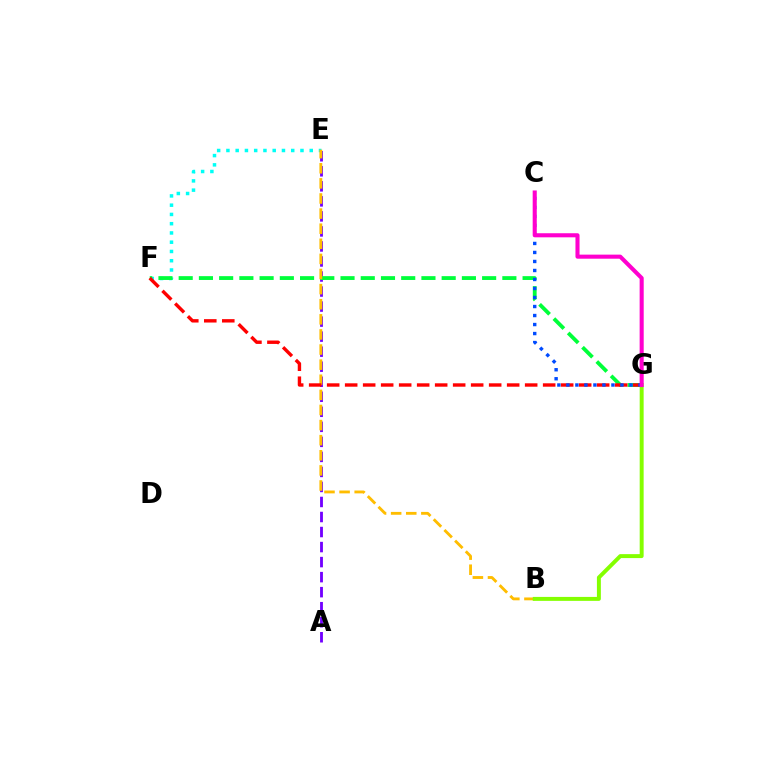{('A', 'E'): [{'color': '#7200ff', 'line_style': 'dashed', 'thickness': 2.04}], ('E', 'F'): [{'color': '#00fff6', 'line_style': 'dotted', 'thickness': 2.52}], ('F', 'G'): [{'color': '#00ff39', 'line_style': 'dashed', 'thickness': 2.75}, {'color': '#ff0000', 'line_style': 'dashed', 'thickness': 2.45}], ('B', 'E'): [{'color': '#ffbd00', 'line_style': 'dashed', 'thickness': 2.05}], ('B', 'G'): [{'color': '#84ff00', 'line_style': 'solid', 'thickness': 2.84}], ('C', 'G'): [{'color': '#004bff', 'line_style': 'dotted', 'thickness': 2.45}, {'color': '#ff00cf', 'line_style': 'solid', 'thickness': 2.93}]}